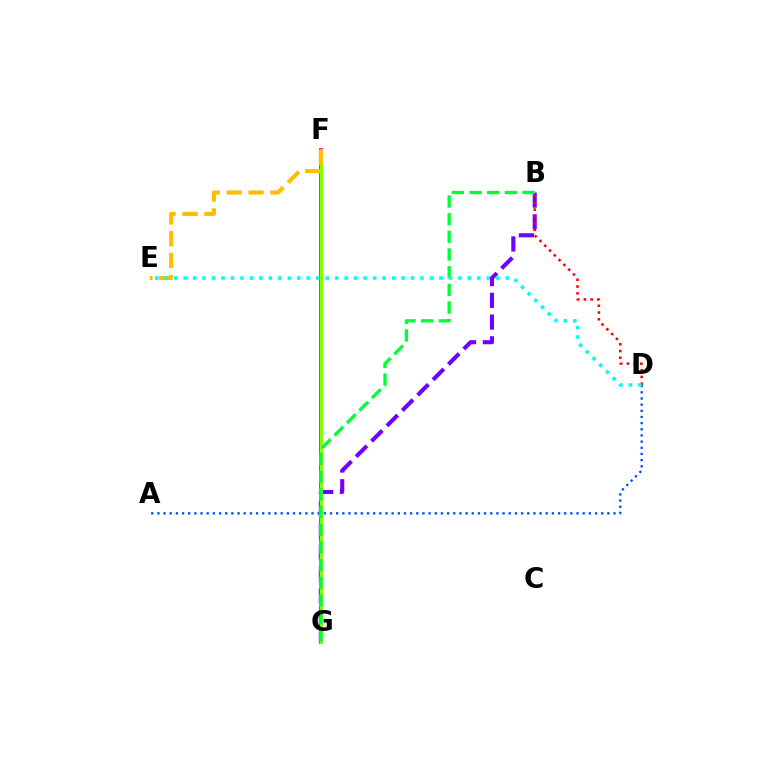{('B', 'G'): [{'color': '#7200ff', 'line_style': 'dashed', 'thickness': 2.95}, {'color': '#00ff39', 'line_style': 'dashed', 'thickness': 2.4}], ('A', 'D'): [{'color': '#004bff', 'line_style': 'dotted', 'thickness': 1.67}], ('F', 'G'): [{'color': '#ff00cf', 'line_style': 'solid', 'thickness': 2.76}, {'color': '#84ff00', 'line_style': 'solid', 'thickness': 2.21}], ('B', 'D'): [{'color': '#ff0000', 'line_style': 'dotted', 'thickness': 1.84}], ('E', 'F'): [{'color': '#ffbd00', 'line_style': 'dashed', 'thickness': 2.97}], ('D', 'E'): [{'color': '#00fff6', 'line_style': 'dotted', 'thickness': 2.57}]}